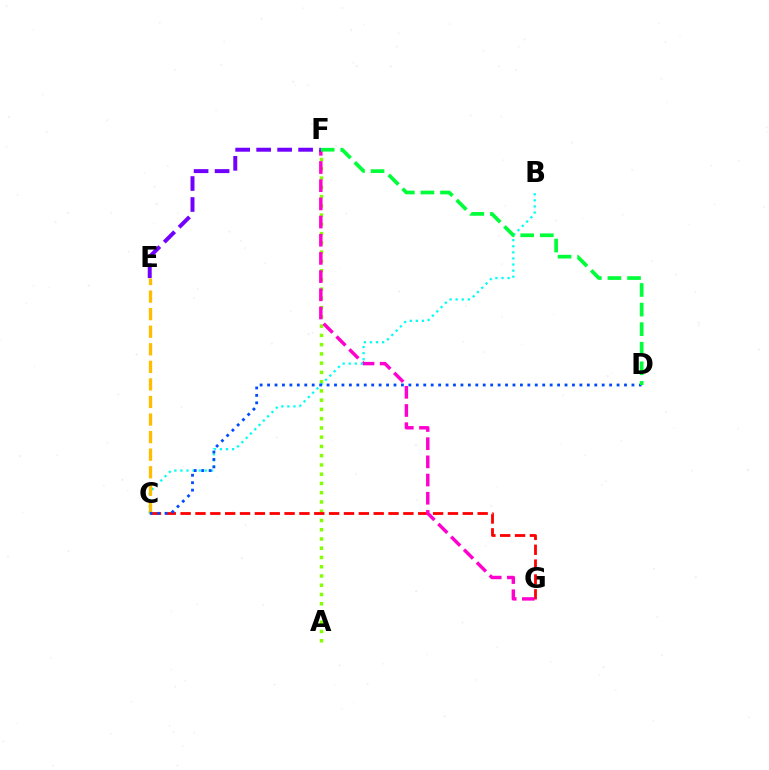{('A', 'F'): [{'color': '#84ff00', 'line_style': 'dotted', 'thickness': 2.51}], ('C', 'G'): [{'color': '#ff0000', 'line_style': 'dashed', 'thickness': 2.02}], ('F', 'G'): [{'color': '#ff00cf', 'line_style': 'dashed', 'thickness': 2.47}], ('B', 'C'): [{'color': '#00fff6', 'line_style': 'dotted', 'thickness': 1.65}], ('C', 'E'): [{'color': '#ffbd00', 'line_style': 'dashed', 'thickness': 2.39}], ('C', 'D'): [{'color': '#004bff', 'line_style': 'dotted', 'thickness': 2.02}], ('E', 'F'): [{'color': '#7200ff', 'line_style': 'dashed', 'thickness': 2.85}], ('D', 'F'): [{'color': '#00ff39', 'line_style': 'dashed', 'thickness': 2.66}]}